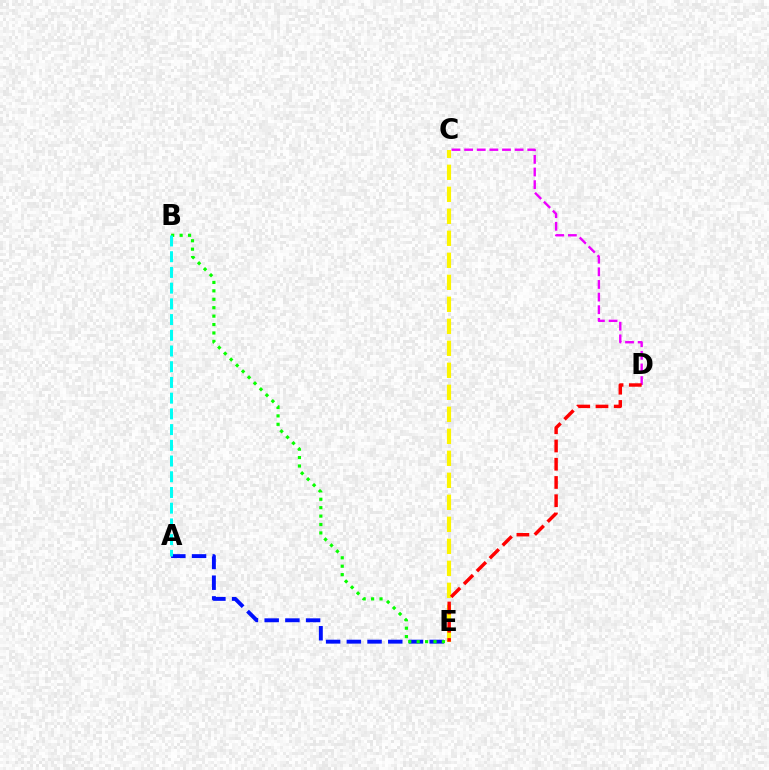{('A', 'E'): [{'color': '#0010ff', 'line_style': 'dashed', 'thickness': 2.81}], ('C', 'E'): [{'color': '#fcf500', 'line_style': 'dashed', 'thickness': 2.99}], ('C', 'D'): [{'color': '#ee00ff', 'line_style': 'dashed', 'thickness': 1.72}], ('B', 'E'): [{'color': '#08ff00', 'line_style': 'dotted', 'thickness': 2.29}], ('D', 'E'): [{'color': '#ff0000', 'line_style': 'dashed', 'thickness': 2.48}], ('A', 'B'): [{'color': '#00fff6', 'line_style': 'dashed', 'thickness': 2.14}]}